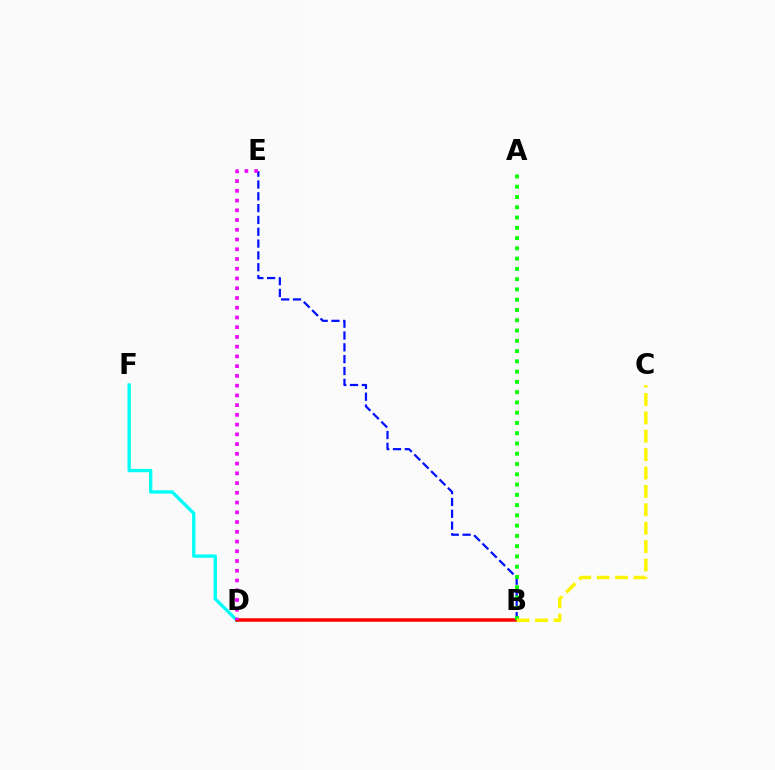{('D', 'F'): [{'color': '#00fff6', 'line_style': 'solid', 'thickness': 2.39}], ('B', 'D'): [{'color': '#ff0000', 'line_style': 'solid', 'thickness': 2.52}], ('B', 'E'): [{'color': '#0010ff', 'line_style': 'dashed', 'thickness': 1.61}], ('A', 'B'): [{'color': '#08ff00', 'line_style': 'dotted', 'thickness': 2.79}], ('B', 'C'): [{'color': '#fcf500', 'line_style': 'dashed', 'thickness': 2.5}], ('D', 'E'): [{'color': '#ee00ff', 'line_style': 'dotted', 'thickness': 2.65}]}